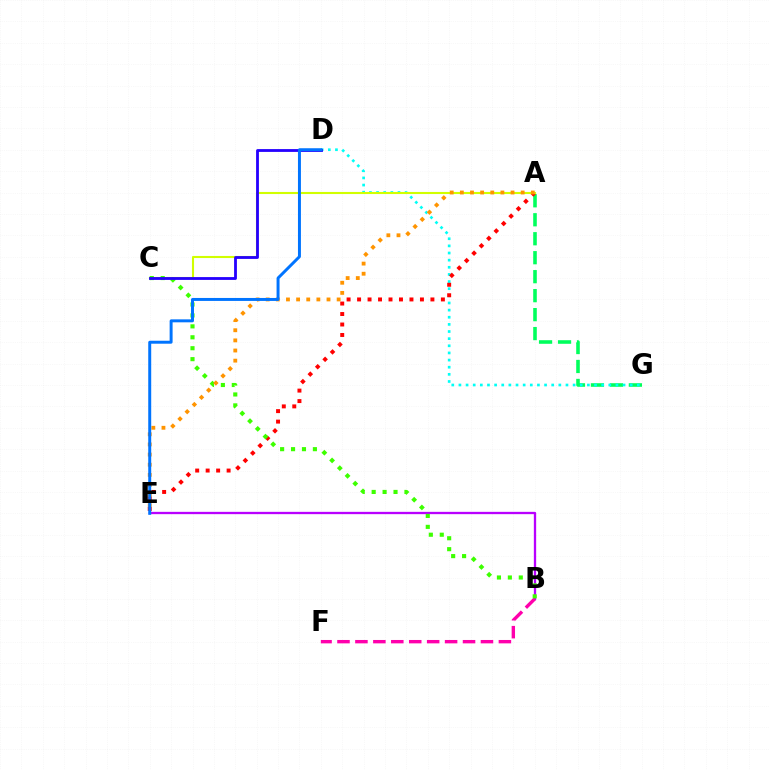{('B', 'E'): [{'color': '#b900ff', 'line_style': 'solid', 'thickness': 1.66}], ('B', 'F'): [{'color': '#ff00ac', 'line_style': 'dashed', 'thickness': 2.44}], ('A', 'G'): [{'color': '#00ff5c', 'line_style': 'dashed', 'thickness': 2.58}], ('D', 'G'): [{'color': '#00fff6', 'line_style': 'dotted', 'thickness': 1.94}], ('A', 'E'): [{'color': '#ff0000', 'line_style': 'dotted', 'thickness': 2.85}, {'color': '#ff9400', 'line_style': 'dotted', 'thickness': 2.75}], ('A', 'C'): [{'color': '#d1ff00', 'line_style': 'solid', 'thickness': 1.51}], ('B', 'C'): [{'color': '#3dff00', 'line_style': 'dotted', 'thickness': 2.97}], ('C', 'D'): [{'color': '#2500ff', 'line_style': 'solid', 'thickness': 2.03}], ('D', 'E'): [{'color': '#0074ff', 'line_style': 'solid', 'thickness': 2.14}]}